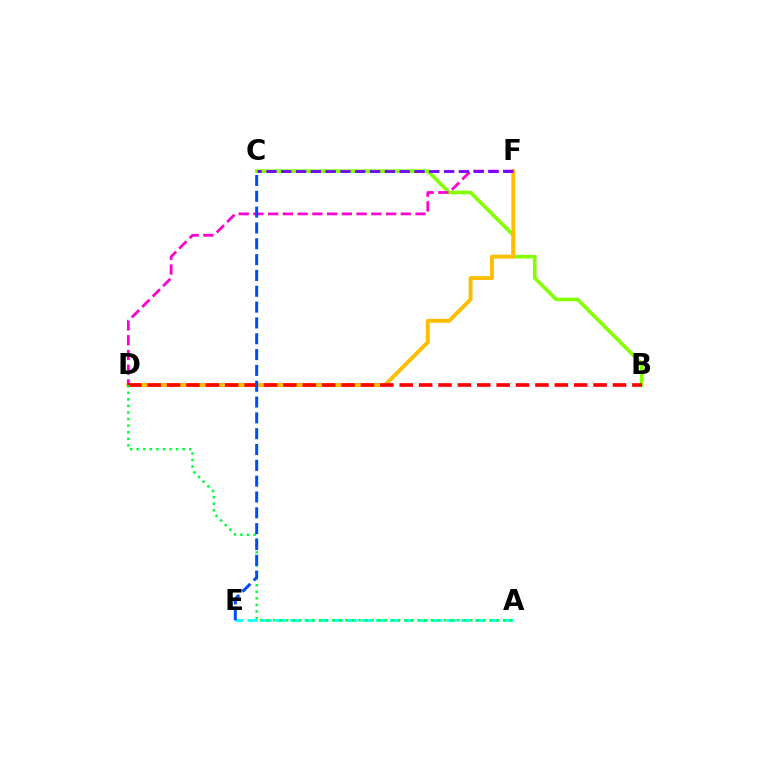{('B', 'C'): [{'color': '#84ff00', 'line_style': 'solid', 'thickness': 2.6}], ('D', 'F'): [{'color': '#ffbd00', 'line_style': 'solid', 'thickness': 2.82}, {'color': '#ff00cf', 'line_style': 'dashed', 'thickness': 2.0}], ('B', 'D'): [{'color': '#ff0000', 'line_style': 'dashed', 'thickness': 2.63}], ('A', 'E'): [{'color': '#00fff6', 'line_style': 'dashed', 'thickness': 1.93}], ('A', 'D'): [{'color': '#00ff39', 'line_style': 'dotted', 'thickness': 1.79}], ('C', 'E'): [{'color': '#004bff', 'line_style': 'dashed', 'thickness': 2.15}], ('C', 'F'): [{'color': '#7200ff', 'line_style': 'dashed', 'thickness': 2.01}]}